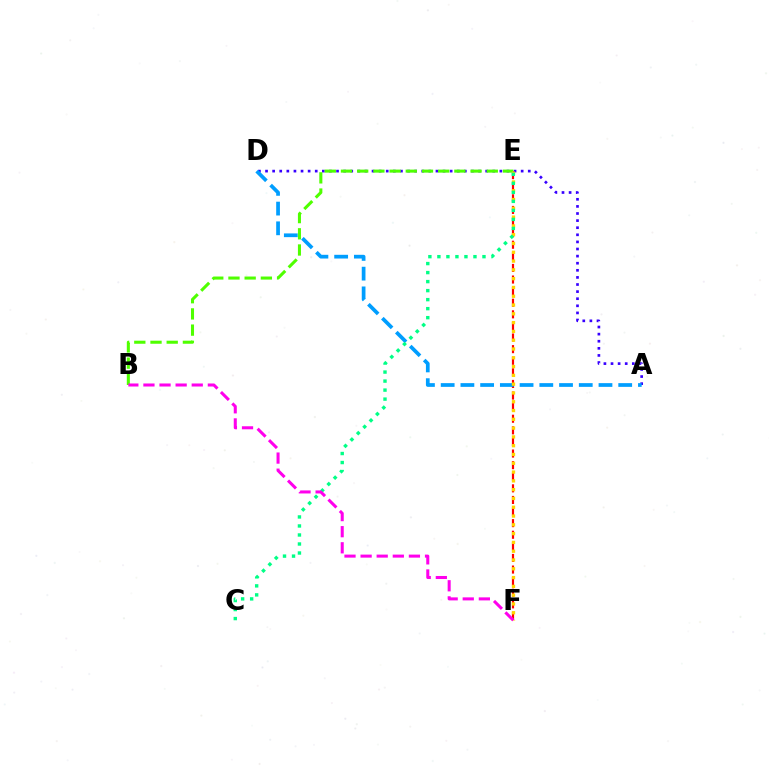{('E', 'F'): [{'color': '#ff0000', 'line_style': 'dashed', 'thickness': 1.58}, {'color': '#ffd500', 'line_style': 'dotted', 'thickness': 2.39}], ('A', 'D'): [{'color': '#3700ff', 'line_style': 'dotted', 'thickness': 1.93}, {'color': '#009eff', 'line_style': 'dashed', 'thickness': 2.68}], ('B', 'E'): [{'color': '#4fff00', 'line_style': 'dashed', 'thickness': 2.2}], ('C', 'E'): [{'color': '#00ff86', 'line_style': 'dotted', 'thickness': 2.45}], ('B', 'F'): [{'color': '#ff00ed', 'line_style': 'dashed', 'thickness': 2.19}]}